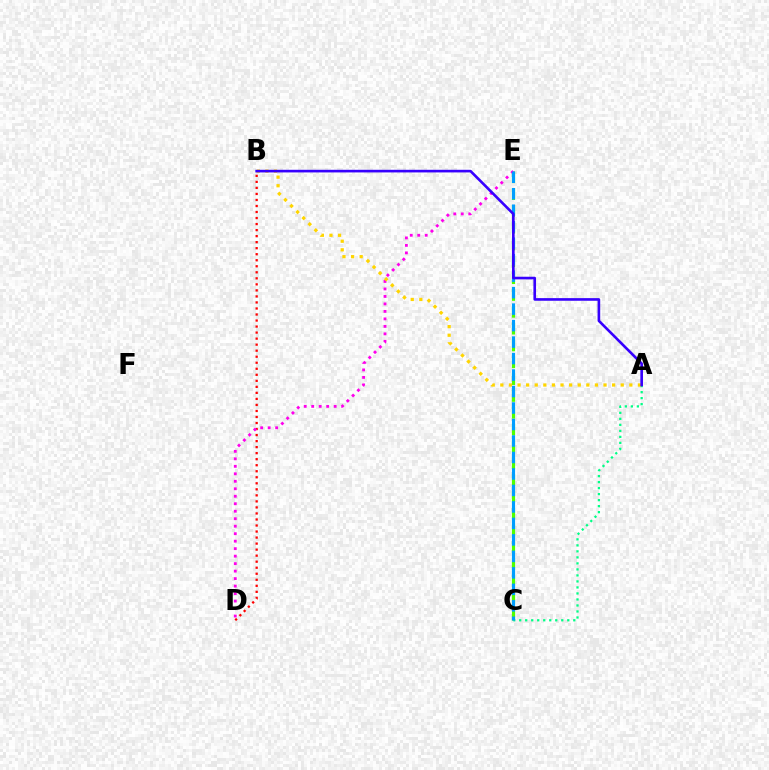{('B', 'D'): [{'color': '#ff0000', 'line_style': 'dotted', 'thickness': 1.64}], ('C', 'E'): [{'color': '#4fff00', 'line_style': 'dashed', 'thickness': 2.29}, {'color': '#009eff', 'line_style': 'dashed', 'thickness': 2.24}], ('D', 'E'): [{'color': '#ff00ed', 'line_style': 'dotted', 'thickness': 2.03}], ('A', 'C'): [{'color': '#00ff86', 'line_style': 'dotted', 'thickness': 1.63}], ('A', 'B'): [{'color': '#ffd500', 'line_style': 'dotted', 'thickness': 2.34}, {'color': '#3700ff', 'line_style': 'solid', 'thickness': 1.9}]}